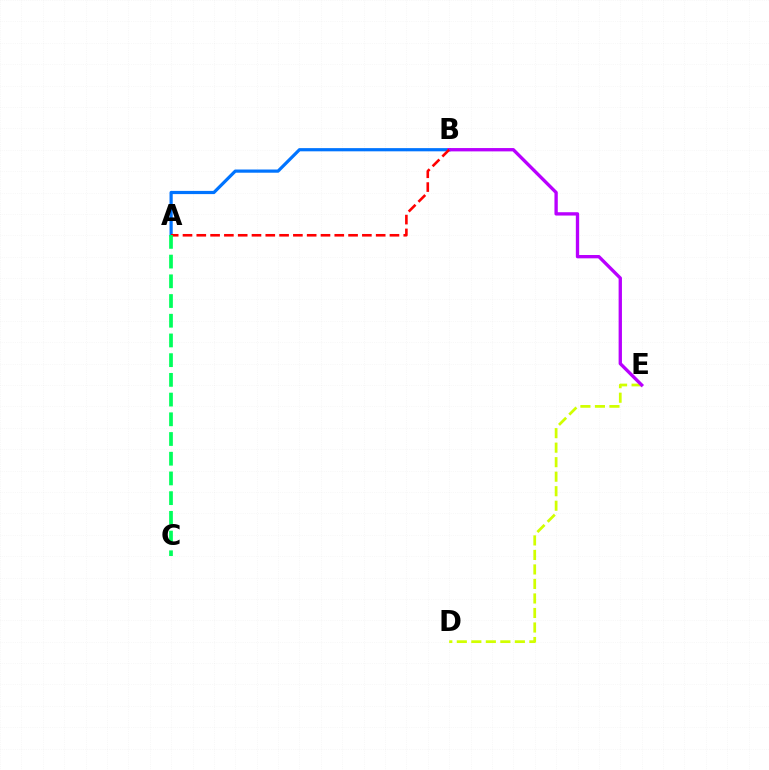{('A', 'B'): [{'color': '#0074ff', 'line_style': 'solid', 'thickness': 2.3}, {'color': '#ff0000', 'line_style': 'dashed', 'thickness': 1.87}], ('D', 'E'): [{'color': '#d1ff00', 'line_style': 'dashed', 'thickness': 1.97}], ('B', 'E'): [{'color': '#b900ff', 'line_style': 'solid', 'thickness': 2.4}], ('A', 'C'): [{'color': '#00ff5c', 'line_style': 'dashed', 'thickness': 2.68}]}